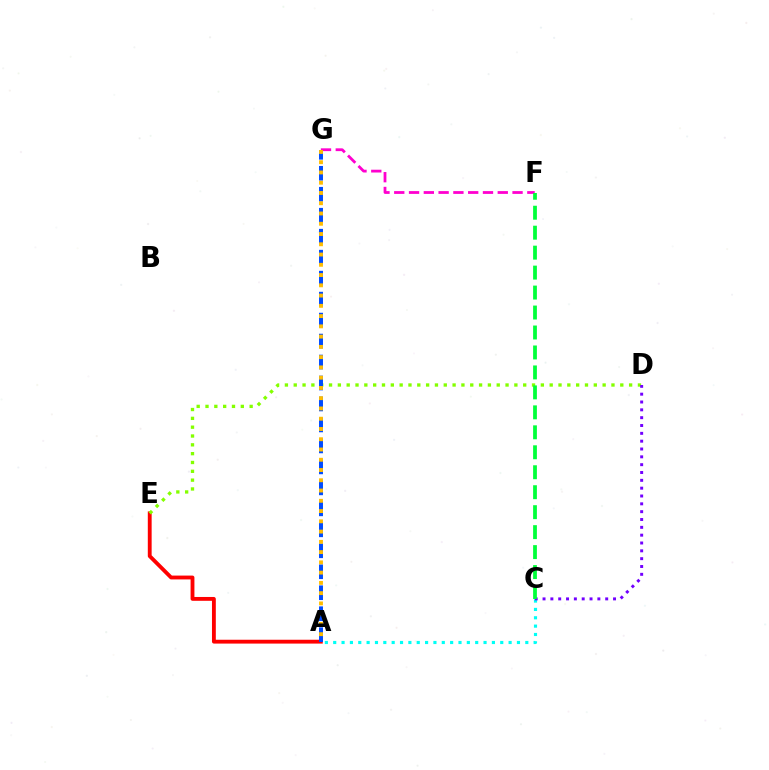{('A', 'E'): [{'color': '#ff0000', 'line_style': 'solid', 'thickness': 2.77}], ('D', 'E'): [{'color': '#84ff00', 'line_style': 'dotted', 'thickness': 2.4}], ('A', 'C'): [{'color': '#00fff6', 'line_style': 'dotted', 'thickness': 2.27}], ('A', 'G'): [{'color': '#004bff', 'line_style': 'dashed', 'thickness': 2.85}, {'color': '#ffbd00', 'line_style': 'dotted', 'thickness': 2.79}], ('C', 'D'): [{'color': '#7200ff', 'line_style': 'dotted', 'thickness': 2.13}], ('F', 'G'): [{'color': '#ff00cf', 'line_style': 'dashed', 'thickness': 2.01}], ('C', 'F'): [{'color': '#00ff39', 'line_style': 'dashed', 'thickness': 2.71}]}